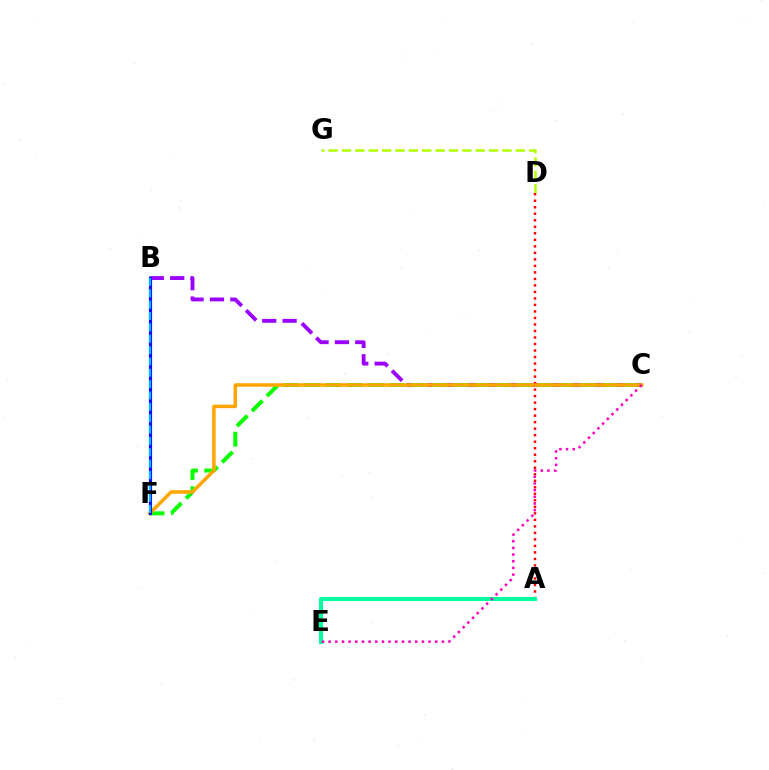{('B', 'C'): [{'color': '#9b00ff', 'line_style': 'dashed', 'thickness': 2.77}], ('D', 'G'): [{'color': '#b3ff00', 'line_style': 'dashed', 'thickness': 1.82}], ('C', 'F'): [{'color': '#08ff00', 'line_style': 'dashed', 'thickness': 2.88}, {'color': '#ffa500', 'line_style': 'solid', 'thickness': 2.53}], ('A', 'D'): [{'color': '#ff0000', 'line_style': 'dotted', 'thickness': 1.77}], ('A', 'E'): [{'color': '#00ff9d', 'line_style': 'solid', 'thickness': 2.91}], ('B', 'F'): [{'color': '#0010ff', 'line_style': 'solid', 'thickness': 2.28}, {'color': '#00b5ff', 'line_style': 'dashed', 'thickness': 1.54}], ('C', 'E'): [{'color': '#ff00bd', 'line_style': 'dotted', 'thickness': 1.81}]}